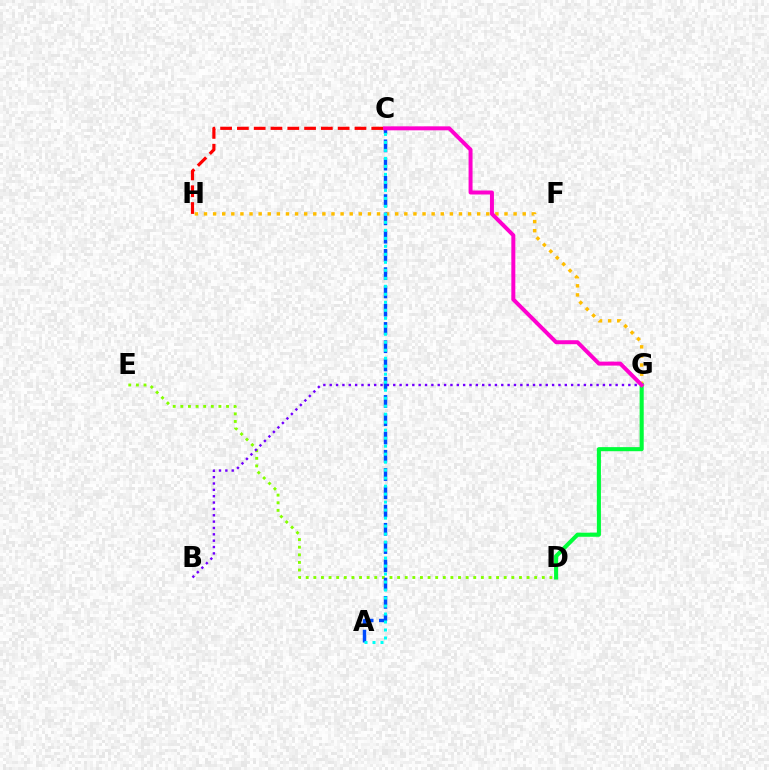{('G', 'H'): [{'color': '#ffbd00', 'line_style': 'dotted', 'thickness': 2.47}], ('D', 'E'): [{'color': '#84ff00', 'line_style': 'dotted', 'thickness': 2.07}], ('D', 'G'): [{'color': '#00ff39', 'line_style': 'solid', 'thickness': 2.94}], ('B', 'G'): [{'color': '#7200ff', 'line_style': 'dotted', 'thickness': 1.73}], ('A', 'C'): [{'color': '#004bff', 'line_style': 'dashed', 'thickness': 2.48}, {'color': '#00fff6', 'line_style': 'dotted', 'thickness': 2.17}], ('C', 'H'): [{'color': '#ff0000', 'line_style': 'dashed', 'thickness': 2.28}], ('C', 'G'): [{'color': '#ff00cf', 'line_style': 'solid', 'thickness': 2.86}]}